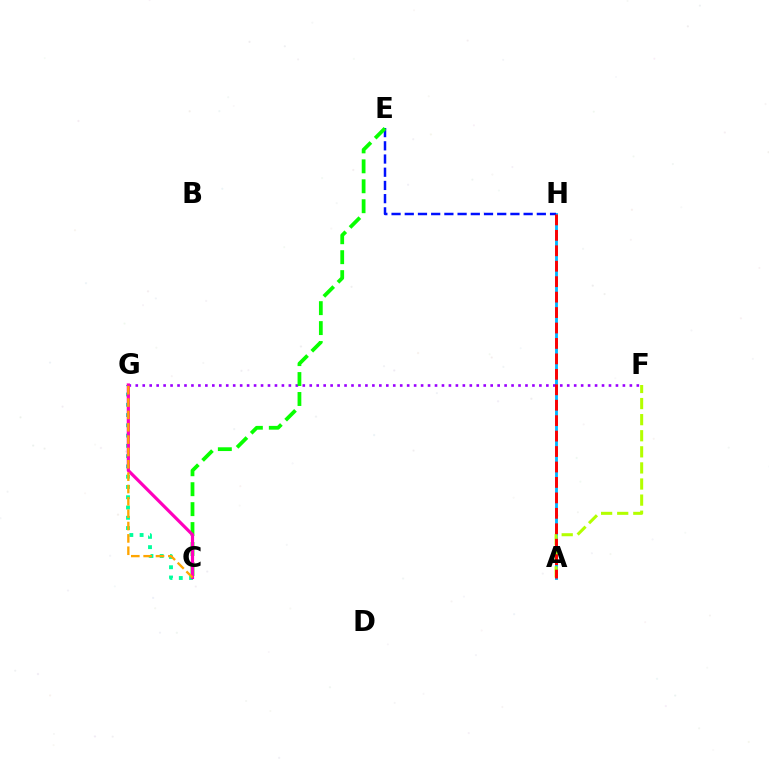{('A', 'H'): [{'color': '#00b5ff', 'line_style': 'solid', 'thickness': 2.06}, {'color': '#ff0000', 'line_style': 'dashed', 'thickness': 2.1}], ('F', 'G'): [{'color': '#9b00ff', 'line_style': 'dotted', 'thickness': 1.89}], ('E', 'H'): [{'color': '#0010ff', 'line_style': 'dashed', 'thickness': 1.79}], ('A', 'F'): [{'color': '#b3ff00', 'line_style': 'dashed', 'thickness': 2.19}], ('C', 'G'): [{'color': '#00ff9d', 'line_style': 'dotted', 'thickness': 2.79}, {'color': '#ff00bd', 'line_style': 'solid', 'thickness': 2.3}, {'color': '#ffa500', 'line_style': 'dashed', 'thickness': 1.68}], ('C', 'E'): [{'color': '#08ff00', 'line_style': 'dashed', 'thickness': 2.71}]}